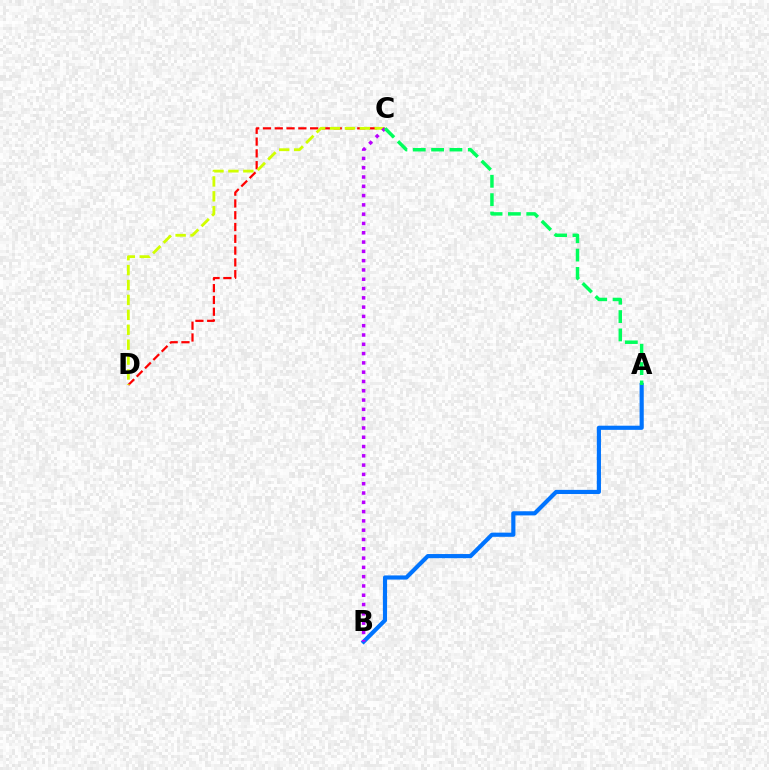{('C', 'D'): [{'color': '#ff0000', 'line_style': 'dashed', 'thickness': 1.6}, {'color': '#d1ff00', 'line_style': 'dashed', 'thickness': 2.03}], ('A', 'B'): [{'color': '#0074ff', 'line_style': 'solid', 'thickness': 2.99}], ('B', 'C'): [{'color': '#b900ff', 'line_style': 'dotted', 'thickness': 2.53}], ('A', 'C'): [{'color': '#00ff5c', 'line_style': 'dashed', 'thickness': 2.49}]}